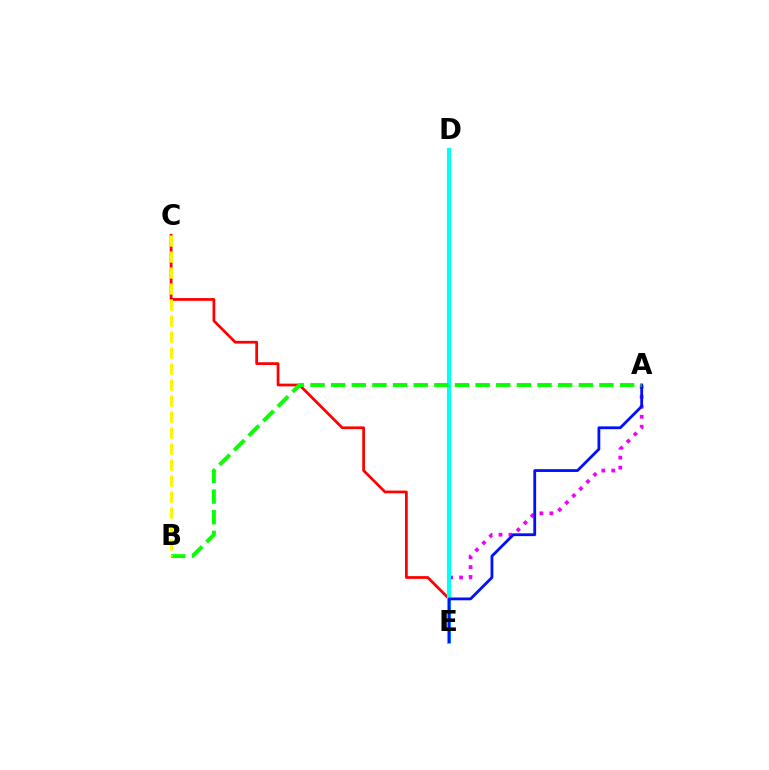{('A', 'E'): [{'color': '#ee00ff', 'line_style': 'dotted', 'thickness': 2.7}, {'color': '#0010ff', 'line_style': 'solid', 'thickness': 2.02}], ('C', 'E'): [{'color': '#ff0000', 'line_style': 'solid', 'thickness': 1.98}], ('D', 'E'): [{'color': '#00fff6', 'line_style': 'solid', 'thickness': 2.95}], ('A', 'B'): [{'color': '#08ff00', 'line_style': 'dashed', 'thickness': 2.8}], ('B', 'C'): [{'color': '#fcf500', 'line_style': 'dashed', 'thickness': 2.17}]}